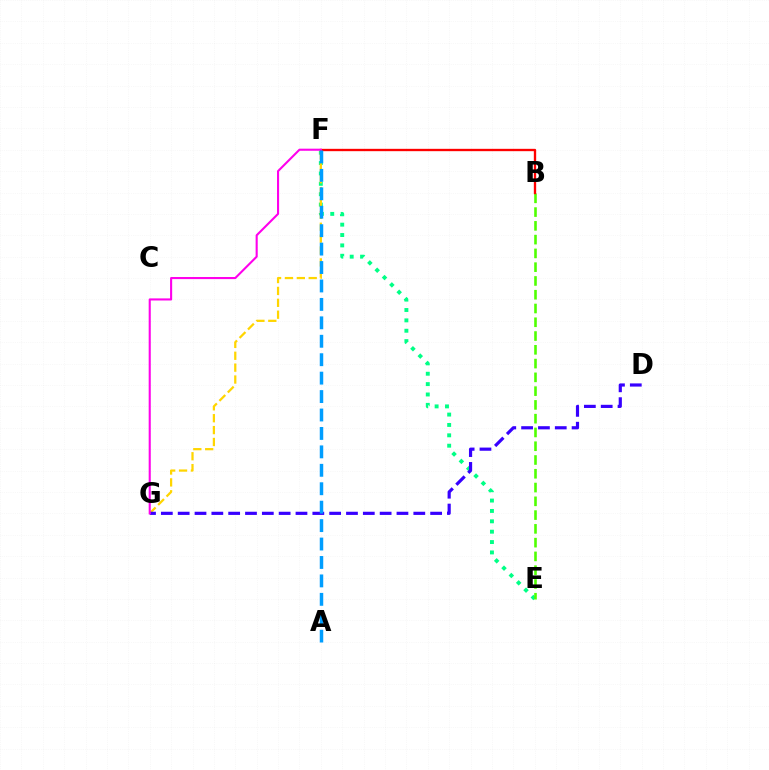{('E', 'F'): [{'color': '#00ff86', 'line_style': 'dotted', 'thickness': 2.82}], ('B', 'E'): [{'color': '#4fff00', 'line_style': 'dashed', 'thickness': 1.87}], ('F', 'G'): [{'color': '#ffd500', 'line_style': 'dashed', 'thickness': 1.61}, {'color': '#ff00ed', 'line_style': 'solid', 'thickness': 1.51}], ('B', 'F'): [{'color': '#ff0000', 'line_style': 'solid', 'thickness': 1.69}], ('D', 'G'): [{'color': '#3700ff', 'line_style': 'dashed', 'thickness': 2.29}], ('A', 'F'): [{'color': '#009eff', 'line_style': 'dashed', 'thickness': 2.5}]}